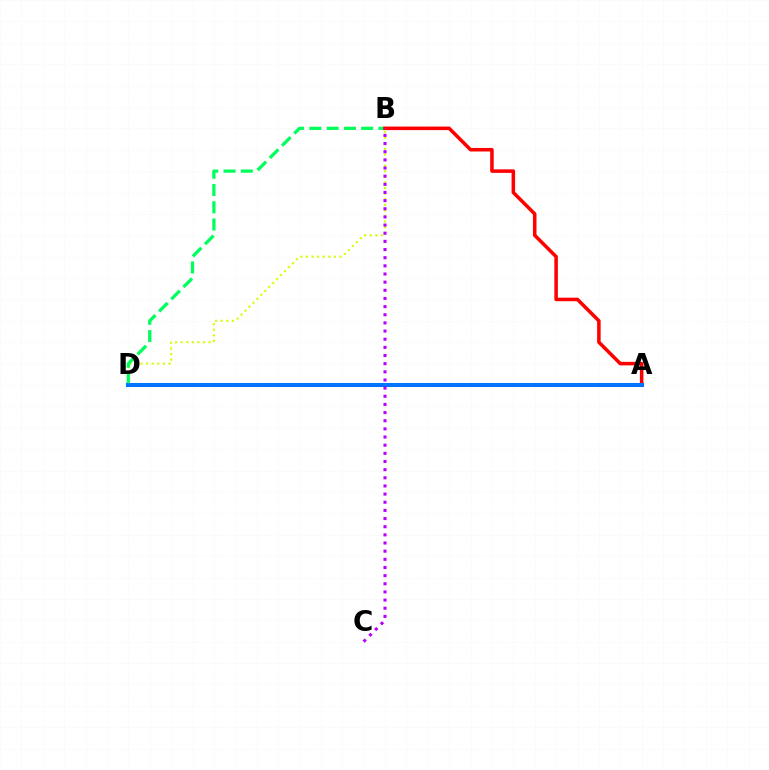{('B', 'D'): [{'color': '#d1ff00', 'line_style': 'dotted', 'thickness': 1.52}, {'color': '#00ff5c', 'line_style': 'dashed', 'thickness': 2.35}], ('A', 'B'): [{'color': '#ff0000', 'line_style': 'solid', 'thickness': 2.54}], ('A', 'D'): [{'color': '#0074ff', 'line_style': 'solid', 'thickness': 2.9}], ('B', 'C'): [{'color': '#b900ff', 'line_style': 'dotted', 'thickness': 2.21}]}